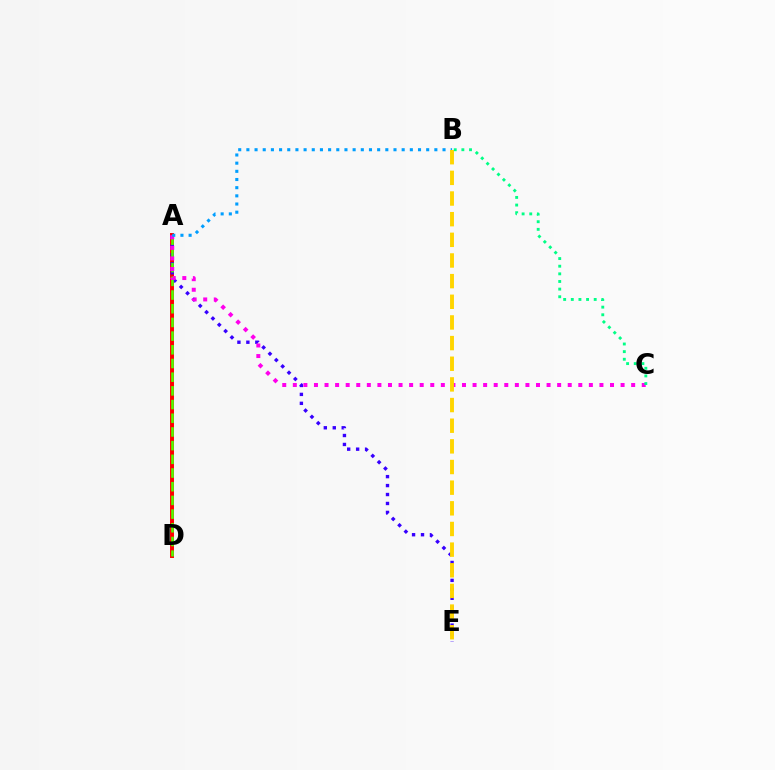{('A', 'D'): [{'color': '#ff0000', 'line_style': 'solid', 'thickness': 2.84}, {'color': '#4fff00', 'line_style': 'dashed', 'thickness': 1.86}], ('A', 'E'): [{'color': '#3700ff', 'line_style': 'dotted', 'thickness': 2.43}], ('A', 'C'): [{'color': '#ff00ed', 'line_style': 'dotted', 'thickness': 2.87}], ('A', 'B'): [{'color': '#009eff', 'line_style': 'dotted', 'thickness': 2.22}], ('B', 'E'): [{'color': '#ffd500', 'line_style': 'dashed', 'thickness': 2.81}], ('B', 'C'): [{'color': '#00ff86', 'line_style': 'dotted', 'thickness': 2.07}]}